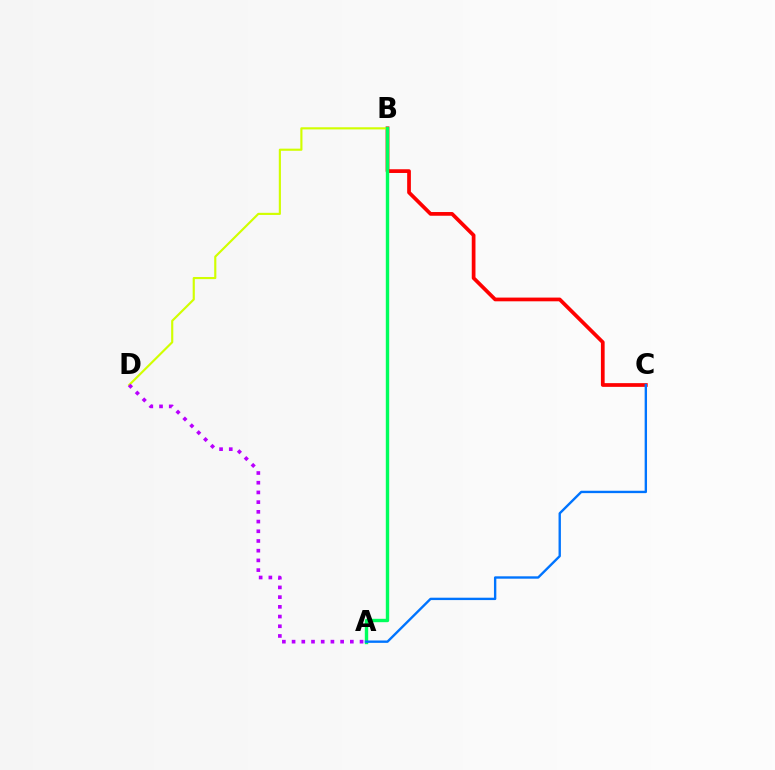{('B', 'C'): [{'color': '#ff0000', 'line_style': 'solid', 'thickness': 2.68}], ('B', 'D'): [{'color': '#d1ff00', 'line_style': 'solid', 'thickness': 1.54}], ('A', 'B'): [{'color': '#00ff5c', 'line_style': 'solid', 'thickness': 2.44}], ('A', 'D'): [{'color': '#b900ff', 'line_style': 'dotted', 'thickness': 2.64}], ('A', 'C'): [{'color': '#0074ff', 'line_style': 'solid', 'thickness': 1.71}]}